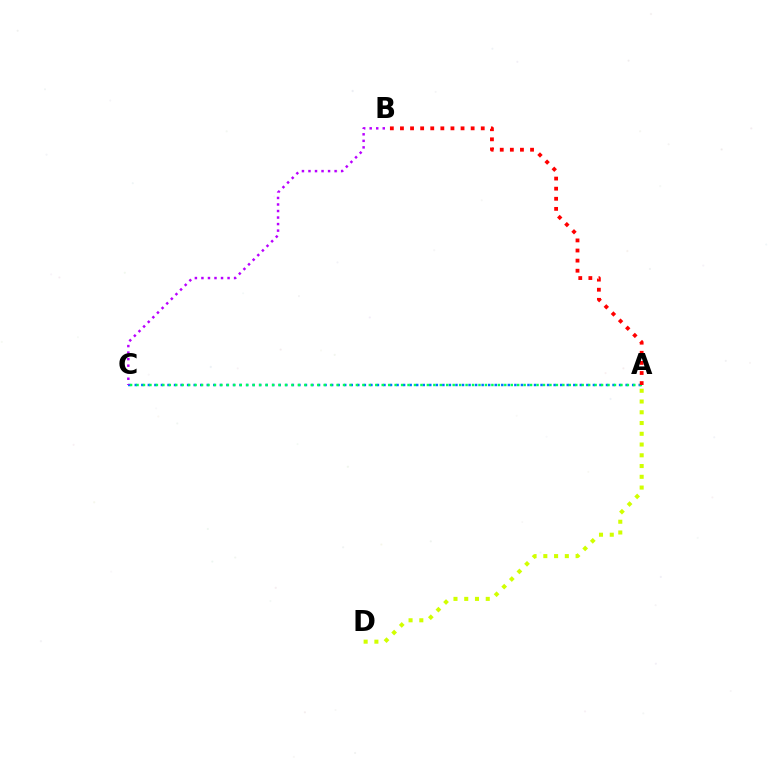{('A', 'D'): [{'color': '#d1ff00', 'line_style': 'dotted', 'thickness': 2.92}], ('A', 'C'): [{'color': '#0074ff', 'line_style': 'dotted', 'thickness': 1.78}, {'color': '#00ff5c', 'line_style': 'dotted', 'thickness': 1.75}], ('A', 'B'): [{'color': '#ff0000', 'line_style': 'dotted', 'thickness': 2.74}], ('B', 'C'): [{'color': '#b900ff', 'line_style': 'dotted', 'thickness': 1.78}]}